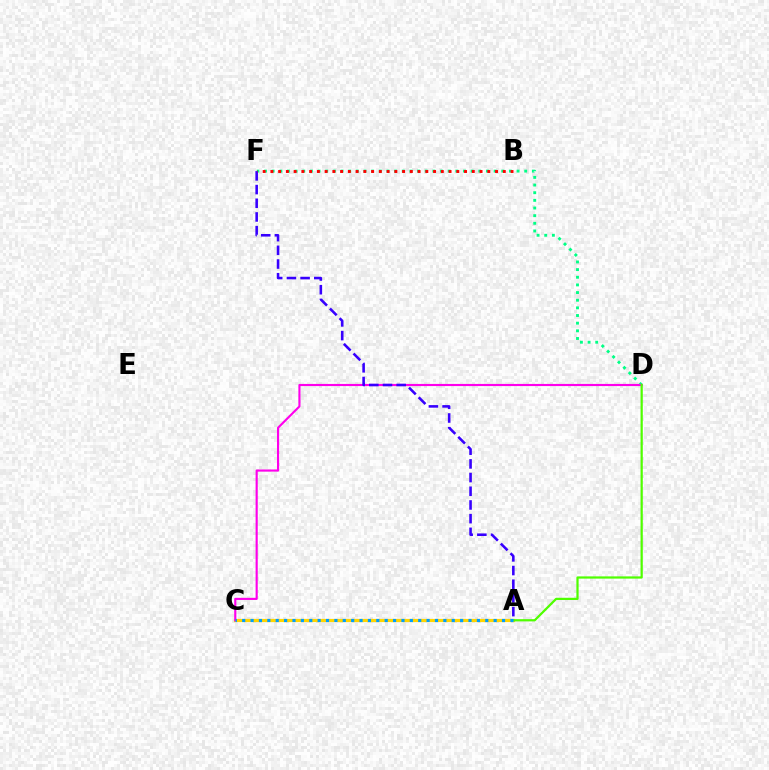{('A', 'C'): [{'color': '#ffd500', 'line_style': 'solid', 'thickness': 2.31}, {'color': '#009eff', 'line_style': 'dotted', 'thickness': 2.28}], ('D', 'F'): [{'color': '#00ff86', 'line_style': 'dotted', 'thickness': 2.08}], ('C', 'D'): [{'color': '#ff00ed', 'line_style': 'solid', 'thickness': 1.54}], ('A', 'D'): [{'color': '#4fff00', 'line_style': 'solid', 'thickness': 1.61}], ('A', 'F'): [{'color': '#3700ff', 'line_style': 'dashed', 'thickness': 1.86}], ('B', 'F'): [{'color': '#ff0000', 'line_style': 'dotted', 'thickness': 2.1}]}